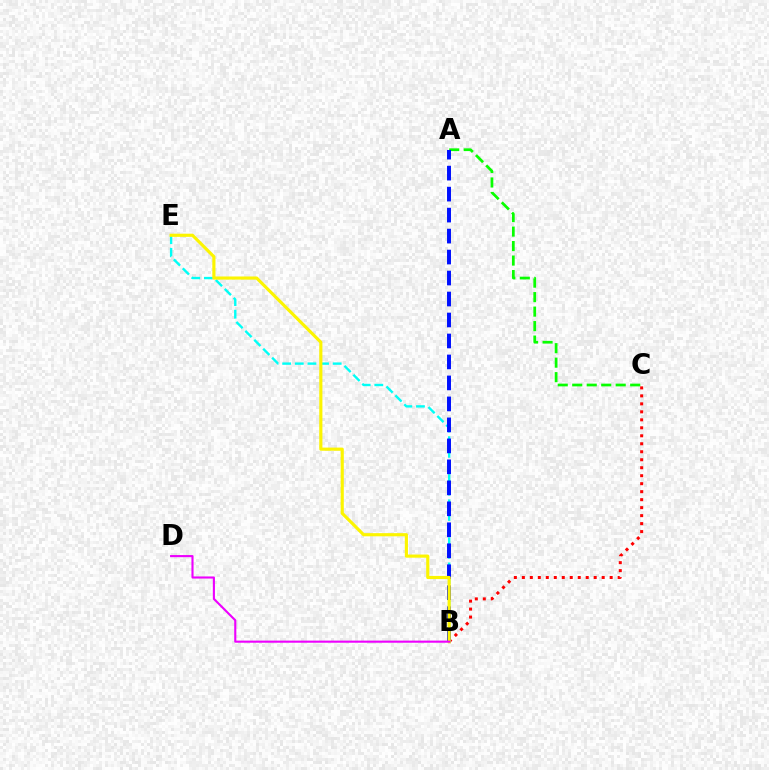{('B', 'E'): [{'color': '#00fff6', 'line_style': 'dashed', 'thickness': 1.72}, {'color': '#fcf500', 'line_style': 'solid', 'thickness': 2.27}], ('A', 'C'): [{'color': '#08ff00', 'line_style': 'dashed', 'thickness': 1.97}], ('B', 'C'): [{'color': '#ff0000', 'line_style': 'dotted', 'thickness': 2.17}], ('A', 'B'): [{'color': '#0010ff', 'line_style': 'dashed', 'thickness': 2.85}], ('B', 'D'): [{'color': '#ee00ff', 'line_style': 'solid', 'thickness': 1.52}]}